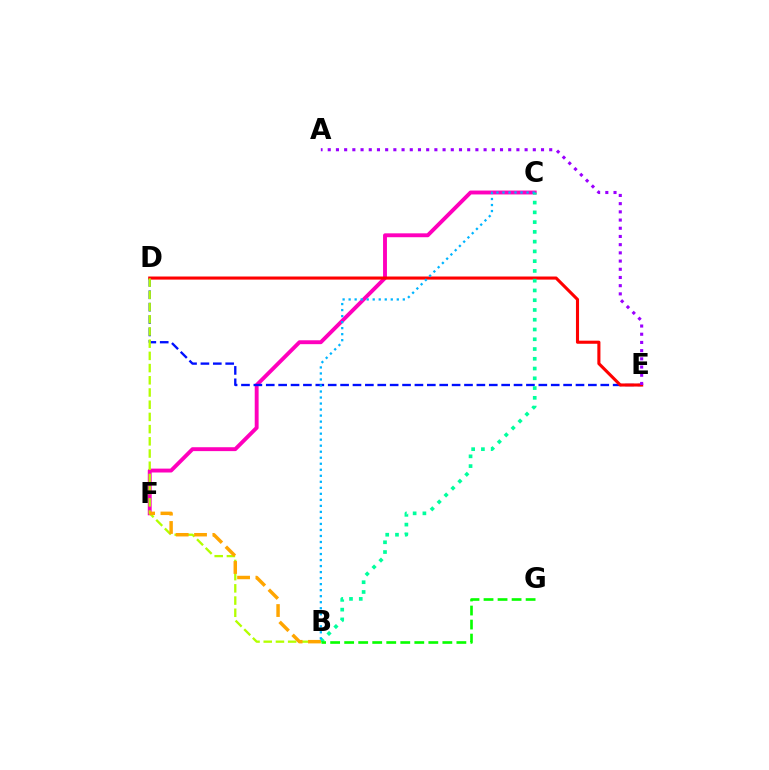{('C', 'F'): [{'color': '#ff00bd', 'line_style': 'solid', 'thickness': 2.8}], ('D', 'E'): [{'color': '#0010ff', 'line_style': 'dashed', 'thickness': 1.68}, {'color': '#ff0000', 'line_style': 'solid', 'thickness': 2.23}], ('B', 'D'): [{'color': '#b3ff00', 'line_style': 'dashed', 'thickness': 1.66}], ('B', 'C'): [{'color': '#00ff9d', 'line_style': 'dotted', 'thickness': 2.65}, {'color': '#00b5ff', 'line_style': 'dotted', 'thickness': 1.64}], ('B', 'G'): [{'color': '#08ff00', 'line_style': 'dashed', 'thickness': 1.91}], ('A', 'E'): [{'color': '#9b00ff', 'line_style': 'dotted', 'thickness': 2.23}], ('B', 'F'): [{'color': '#ffa500', 'line_style': 'dashed', 'thickness': 2.49}]}